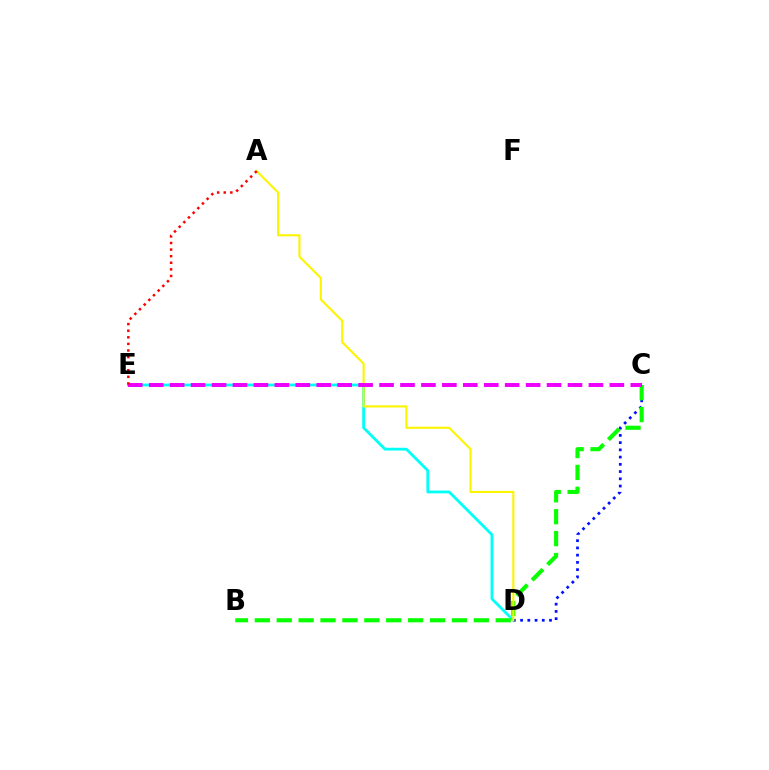{('D', 'E'): [{'color': '#00fff6', 'line_style': 'solid', 'thickness': 2.0}], ('C', 'D'): [{'color': '#0010ff', 'line_style': 'dotted', 'thickness': 1.97}], ('B', 'C'): [{'color': '#08ff00', 'line_style': 'dashed', 'thickness': 2.97}], ('A', 'D'): [{'color': '#fcf500', 'line_style': 'solid', 'thickness': 1.53}], ('C', 'E'): [{'color': '#ee00ff', 'line_style': 'dashed', 'thickness': 2.84}], ('A', 'E'): [{'color': '#ff0000', 'line_style': 'dotted', 'thickness': 1.79}]}